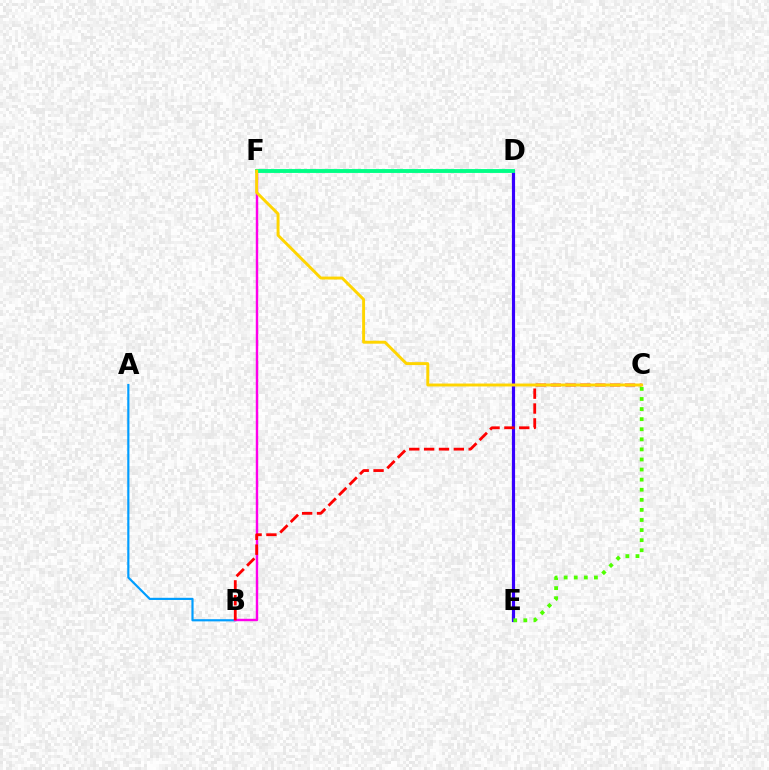{('A', 'B'): [{'color': '#009eff', 'line_style': 'solid', 'thickness': 1.57}], ('B', 'F'): [{'color': '#ff00ed', 'line_style': 'solid', 'thickness': 1.75}], ('D', 'E'): [{'color': '#3700ff', 'line_style': 'solid', 'thickness': 2.27}], ('B', 'C'): [{'color': '#ff0000', 'line_style': 'dashed', 'thickness': 2.02}], ('D', 'F'): [{'color': '#00ff86', 'line_style': 'solid', 'thickness': 2.79}], ('C', 'E'): [{'color': '#4fff00', 'line_style': 'dotted', 'thickness': 2.74}], ('C', 'F'): [{'color': '#ffd500', 'line_style': 'solid', 'thickness': 2.11}]}